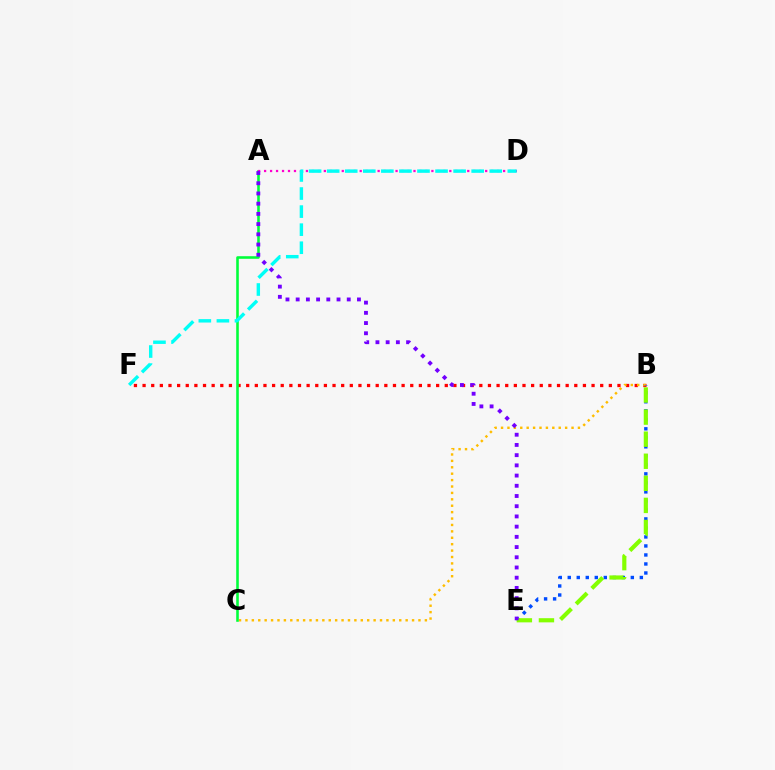{('B', 'F'): [{'color': '#ff0000', 'line_style': 'dotted', 'thickness': 2.35}], ('B', 'C'): [{'color': '#ffbd00', 'line_style': 'dotted', 'thickness': 1.74}], ('A', 'C'): [{'color': '#00ff39', 'line_style': 'solid', 'thickness': 1.86}], ('A', 'D'): [{'color': '#ff00cf', 'line_style': 'dotted', 'thickness': 1.62}], ('B', 'E'): [{'color': '#004bff', 'line_style': 'dotted', 'thickness': 2.45}, {'color': '#84ff00', 'line_style': 'dashed', 'thickness': 3.0}], ('D', 'F'): [{'color': '#00fff6', 'line_style': 'dashed', 'thickness': 2.45}], ('A', 'E'): [{'color': '#7200ff', 'line_style': 'dotted', 'thickness': 2.77}]}